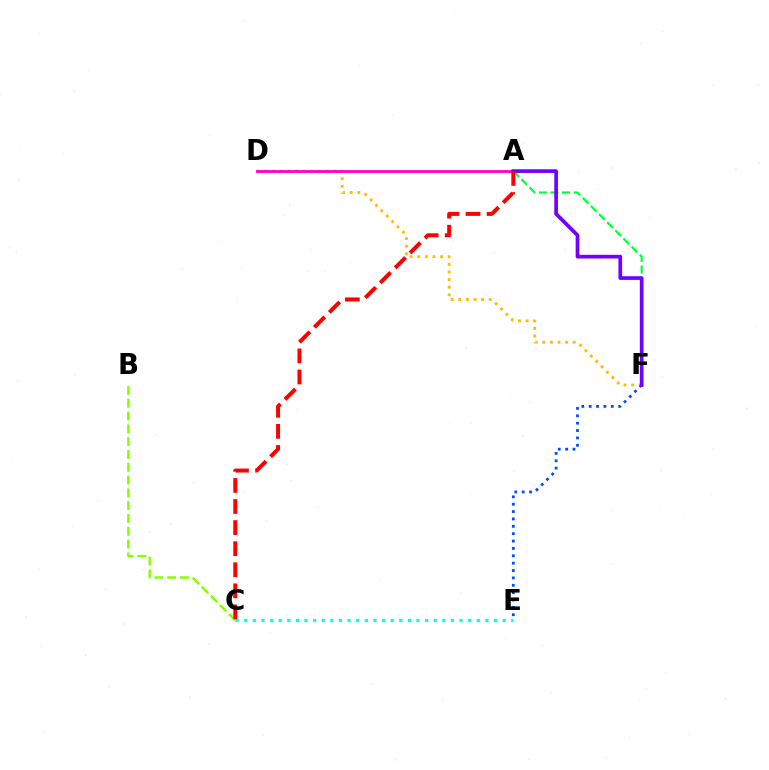{('B', 'C'): [{'color': '#84ff00', 'line_style': 'dashed', 'thickness': 1.74}], ('D', 'F'): [{'color': '#ffbd00', 'line_style': 'dotted', 'thickness': 2.07}], ('A', 'D'): [{'color': '#ff00cf', 'line_style': 'solid', 'thickness': 2.03}], ('E', 'F'): [{'color': '#004bff', 'line_style': 'dotted', 'thickness': 2.0}], ('C', 'E'): [{'color': '#00fff6', 'line_style': 'dotted', 'thickness': 2.34}], ('A', 'F'): [{'color': '#00ff39', 'line_style': 'dashed', 'thickness': 1.56}, {'color': '#7200ff', 'line_style': 'solid', 'thickness': 2.66}], ('A', 'C'): [{'color': '#ff0000', 'line_style': 'dashed', 'thickness': 2.86}]}